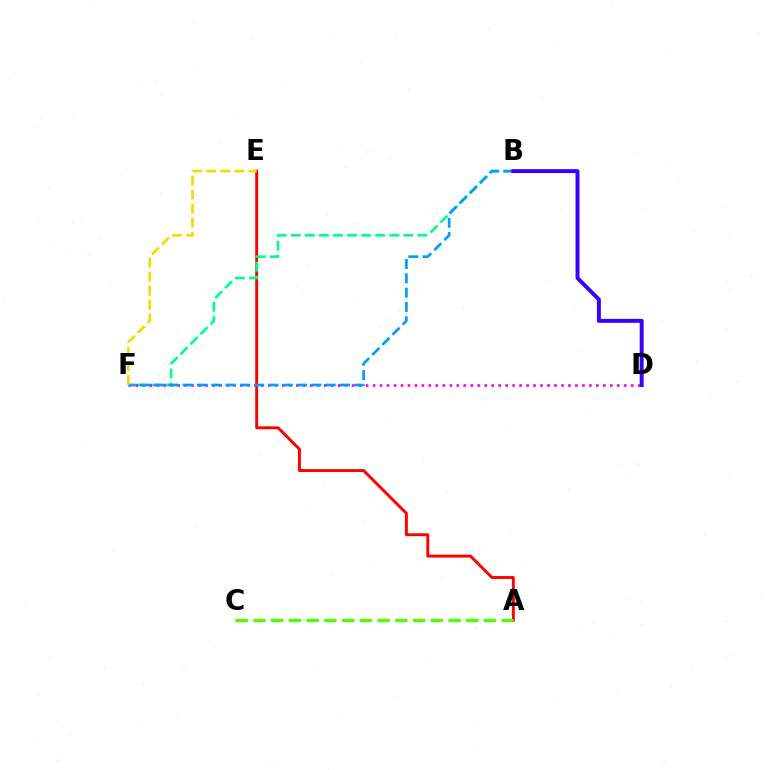{('A', 'E'): [{'color': '#ff0000', 'line_style': 'solid', 'thickness': 2.09}], ('B', 'F'): [{'color': '#00ff86', 'line_style': 'dashed', 'thickness': 1.91}, {'color': '#009eff', 'line_style': 'dashed', 'thickness': 1.94}], ('D', 'F'): [{'color': '#ff00ed', 'line_style': 'dotted', 'thickness': 1.9}], ('E', 'F'): [{'color': '#ffd500', 'line_style': 'dashed', 'thickness': 1.91}], ('A', 'C'): [{'color': '#4fff00', 'line_style': 'dashed', 'thickness': 2.41}], ('B', 'D'): [{'color': '#3700ff', 'line_style': 'solid', 'thickness': 2.84}]}